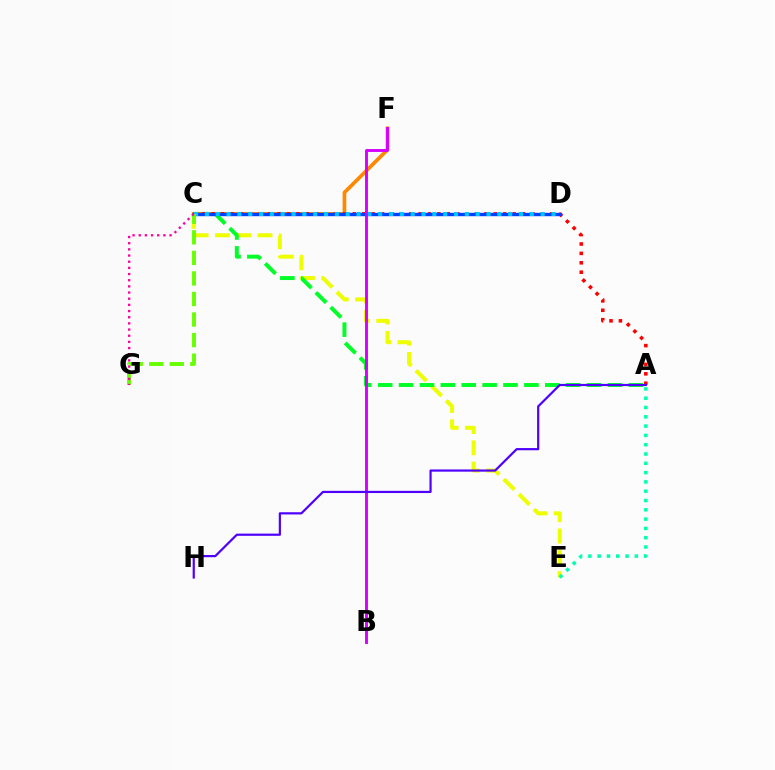{('C', 'E'): [{'color': '#eeff00', 'line_style': 'dashed', 'thickness': 2.89}], ('A', 'C'): [{'color': '#00ff27', 'line_style': 'dashed', 'thickness': 2.84}, {'color': '#ff0000', 'line_style': 'dotted', 'thickness': 2.56}], ('C', 'F'): [{'color': '#ff8800', 'line_style': 'solid', 'thickness': 2.66}], ('A', 'E'): [{'color': '#00ffaf', 'line_style': 'dotted', 'thickness': 2.53}], ('C', 'D'): [{'color': '#003fff', 'line_style': 'solid', 'thickness': 2.42}, {'color': '#00c7ff', 'line_style': 'dotted', 'thickness': 2.94}], ('C', 'G'): [{'color': '#66ff00', 'line_style': 'dashed', 'thickness': 2.79}, {'color': '#ff00a0', 'line_style': 'dotted', 'thickness': 1.68}], ('B', 'F'): [{'color': '#d600ff', 'line_style': 'solid', 'thickness': 2.09}], ('A', 'H'): [{'color': '#4f00ff', 'line_style': 'solid', 'thickness': 1.58}]}